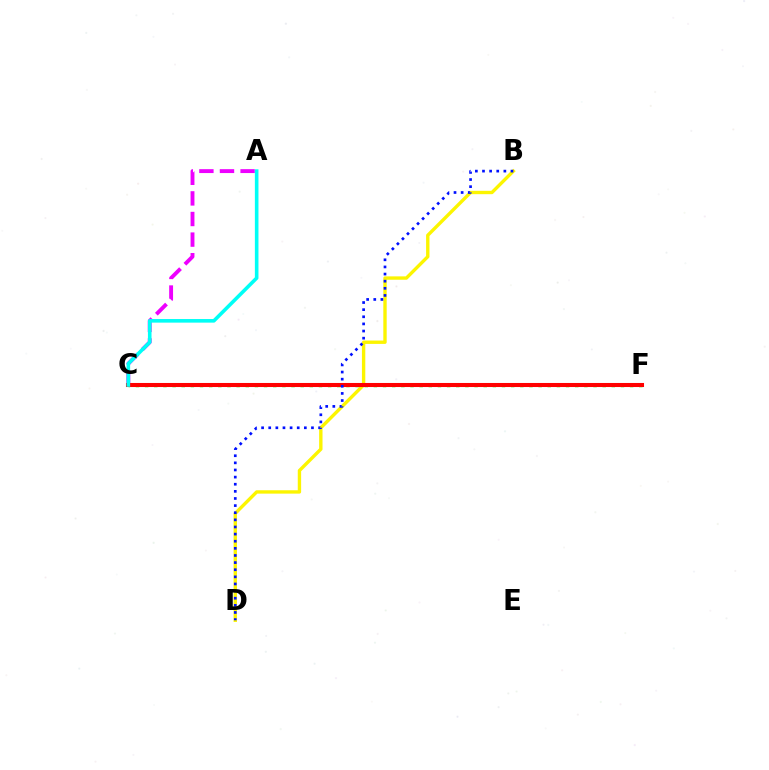{('B', 'D'): [{'color': '#fcf500', 'line_style': 'solid', 'thickness': 2.43}, {'color': '#0010ff', 'line_style': 'dotted', 'thickness': 1.94}], ('C', 'F'): [{'color': '#08ff00', 'line_style': 'dotted', 'thickness': 2.49}, {'color': '#ff0000', 'line_style': 'solid', 'thickness': 2.93}], ('A', 'C'): [{'color': '#ee00ff', 'line_style': 'dashed', 'thickness': 2.8}, {'color': '#00fff6', 'line_style': 'solid', 'thickness': 2.59}]}